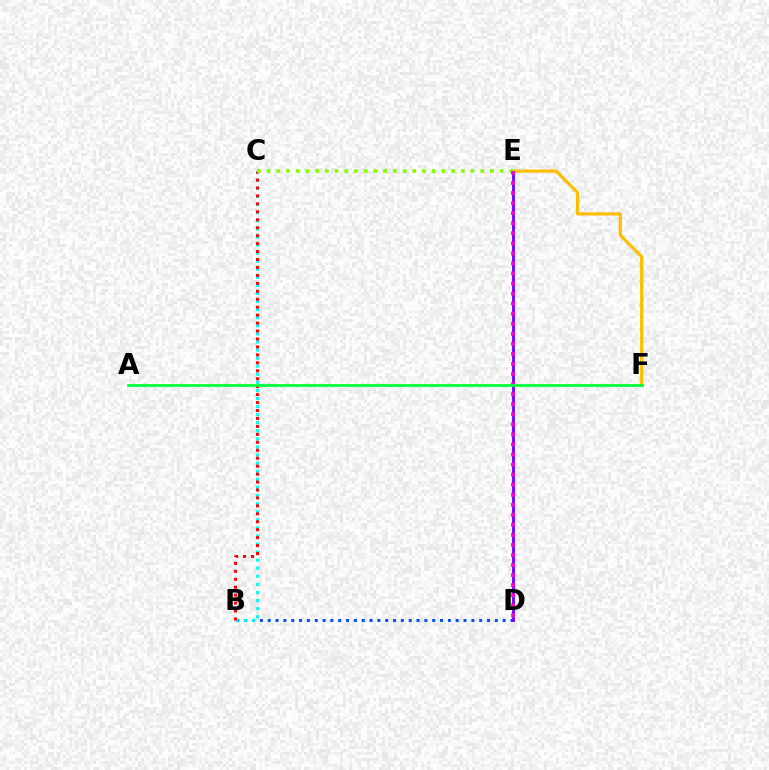{('B', 'D'): [{'color': '#004bff', 'line_style': 'dotted', 'thickness': 2.13}], ('B', 'C'): [{'color': '#00fff6', 'line_style': 'dotted', 'thickness': 2.2}, {'color': '#ff0000', 'line_style': 'dotted', 'thickness': 2.16}], ('D', 'E'): [{'color': '#7200ff', 'line_style': 'solid', 'thickness': 2.04}, {'color': '#ff00cf', 'line_style': 'dotted', 'thickness': 2.73}], ('E', 'F'): [{'color': '#ffbd00', 'line_style': 'solid', 'thickness': 2.29}], ('C', 'E'): [{'color': '#84ff00', 'line_style': 'dotted', 'thickness': 2.64}], ('A', 'F'): [{'color': '#00ff39', 'line_style': 'solid', 'thickness': 1.98}]}